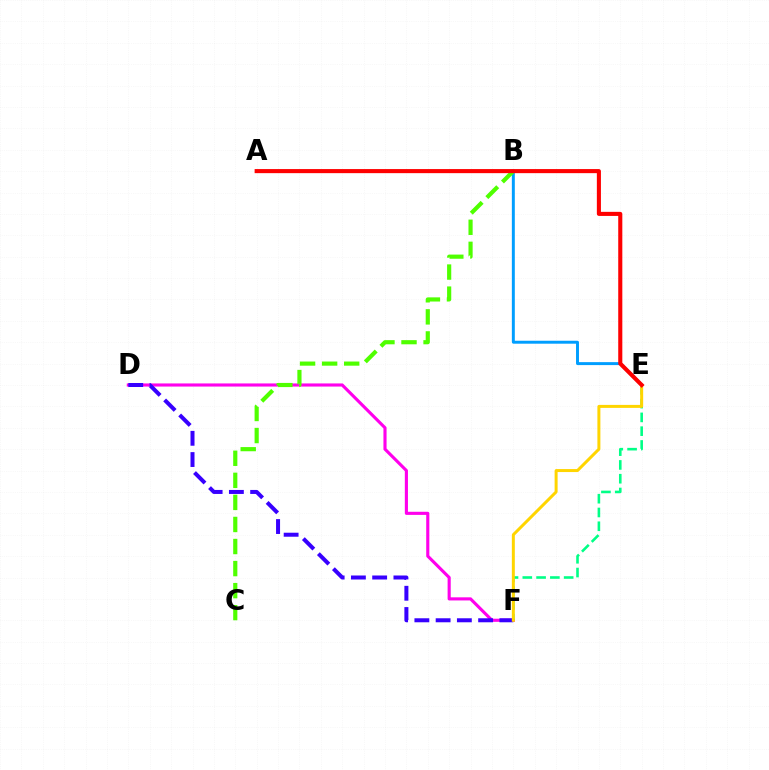{('D', 'F'): [{'color': '#ff00ed', 'line_style': 'solid', 'thickness': 2.25}, {'color': '#3700ff', 'line_style': 'dashed', 'thickness': 2.89}], ('B', 'E'): [{'color': '#009eff', 'line_style': 'solid', 'thickness': 2.13}], ('B', 'C'): [{'color': '#4fff00', 'line_style': 'dashed', 'thickness': 3.0}], ('E', 'F'): [{'color': '#00ff86', 'line_style': 'dashed', 'thickness': 1.87}, {'color': '#ffd500', 'line_style': 'solid', 'thickness': 2.15}], ('A', 'E'): [{'color': '#ff0000', 'line_style': 'solid', 'thickness': 2.94}]}